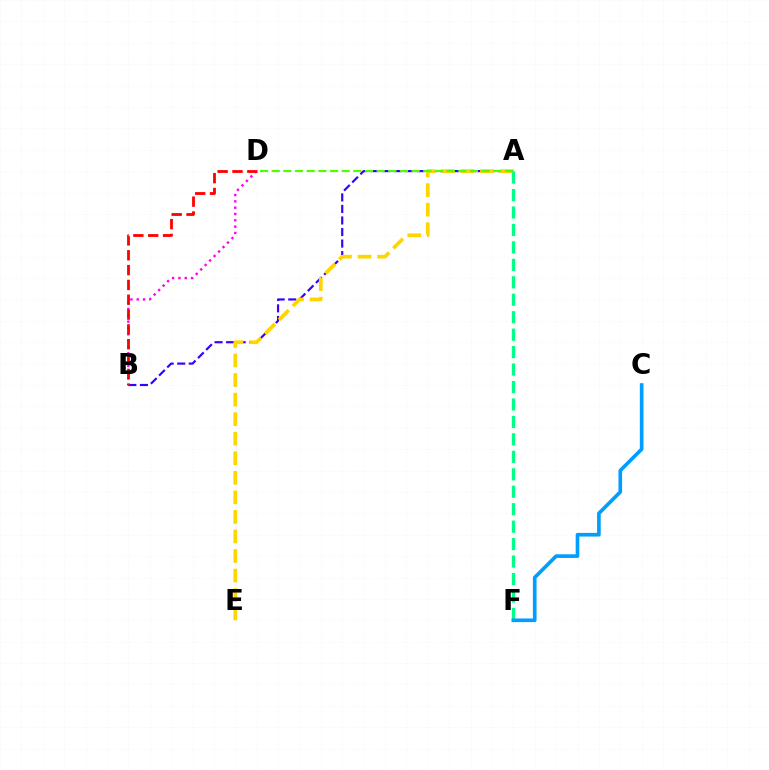{('A', 'B'): [{'color': '#3700ff', 'line_style': 'dashed', 'thickness': 1.57}], ('B', 'D'): [{'color': '#ff00ed', 'line_style': 'dotted', 'thickness': 1.72}, {'color': '#ff0000', 'line_style': 'dashed', 'thickness': 2.01}], ('A', 'E'): [{'color': '#ffd500', 'line_style': 'dashed', 'thickness': 2.66}], ('A', 'F'): [{'color': '#00ff86', 'line_style': 'dashed', 'thickness': 2.37}], ('A', 'D'): [{'color': '#4fff00', 'line_style': 'dashed', 'thickness': 1.58}], ('C', 'F'): [{'color': '#009eff', 'line_style': 'solid', 'thickness': 2.63}]}